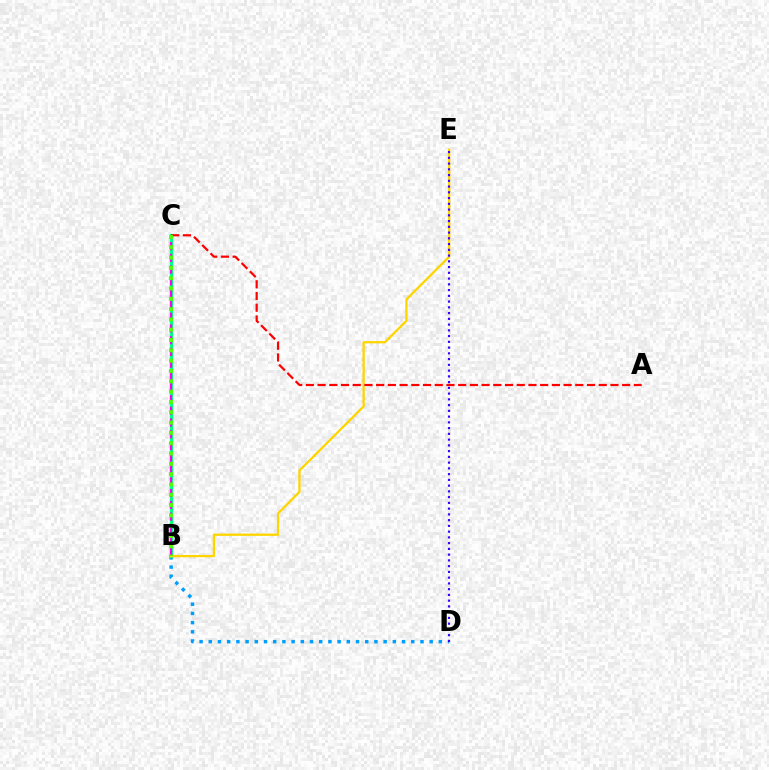{('B', 'D'): [{'color': '#009eff', 'line_style': 'dotted', 'thickness': 2.5}], ('B', 'C'): [{'color': '#00ff86', 'line_style': 'solid', 'thickness': 2.37}, {'color': '#ff00ed', 'line_style': 'dashed', 'thickness': 1.6}, {'color': '#4fff00', 'line_style': 'dotted', 'thickness': 2.8}], ('B', 'E'): [{'color': '#ffd500', 'line_style': 'solid', 'thickness': 1.65}], ('D', 'E'): [{'color': '#3700ff', 'line_style': 'dotted', 'thickness': 1.56}], ('A', 'C'): [{'color': '#ff0000', 'line_style': 'dashed', 'thickness': 1.59}]}